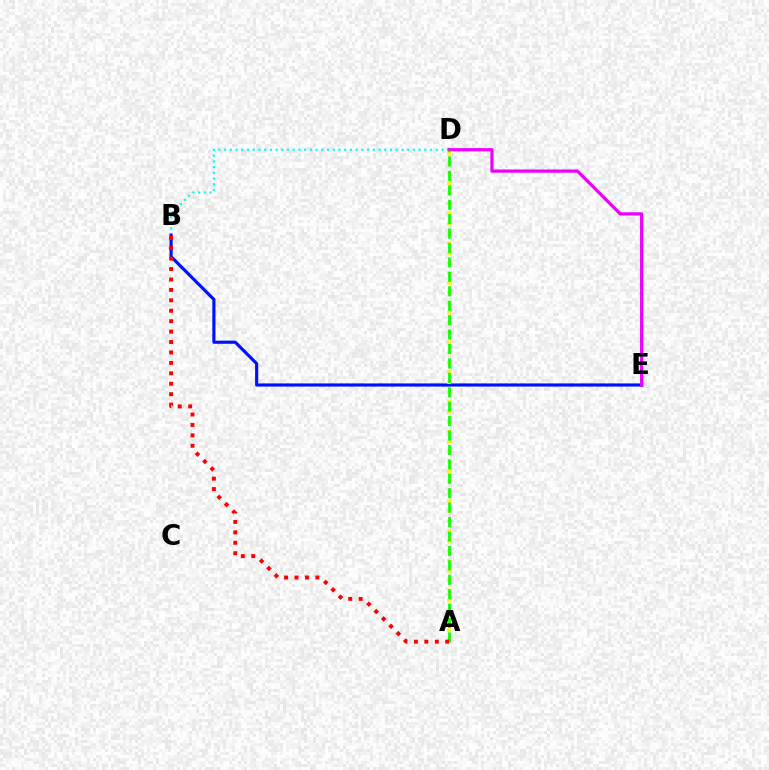{('B', 'D'): [{'color': '#00fff6', 'line_style': 'dotted', 'thickness': 1.55}], ('B', 'E'): [{'color': '#0010ff', 'line_style': 'solid', 'thickness': 2.26}], ('D', 'E'): [{'color': '#ee00ff', 'line_style': 'solid', 'thickness': 2.33}], ('A', 'D'): [{'color': '#fcf500', 'line_style': 'dotted', 'thickness': 2.7}, {'color': '#08ff00', 'line_style': 'dashed', 'thickness': 1.96}], ('A', 'B'): [{'color': '#ff0000', 'line_style': 'dotted', 'thickness': 2.83}]}